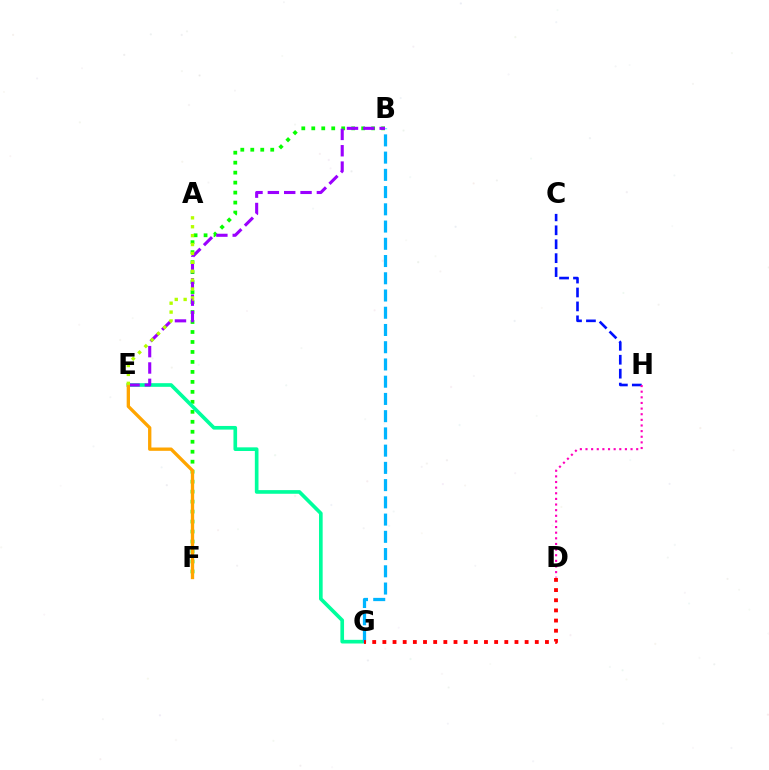{('B', 'F'): [{'color': '#08ff00', 'line_style': 'dotted', 'thickness': 2.71}], ('E', 'G'): [{'color': '#00ff9d', 'line_style': 'solid', 'thickness': 2.63}], ('B', 'G'): [{'color': '#00b5ff', 'line_style': 'dashed', 'thickness': 2.34}], ('C', 'H'): [{'color': '#0010ff', 'line_style': 'dashed', 'thickness': 1.89}], ('B', 'E'): [{'color': '#9b00ff', 'line_style': 'dashed', 'thickness': 2.22}], ('D', 'H'): [{'color': '#ff00bd', 'line_style': 'dotted', 'thickness': 1.53}], ('D', 'G'): [{'color': '#ff0000', 'line_style': 'dotted', 'thickness': 2.76}], ('E', 'F'): [{'color': '#ffa500', 'line_style': 'solid', 'thickness': 2.39}], ('A', 'E'): [{'color': '#b3ff00', 'line_style': 'dotted', 'thickness': 2.42}]}